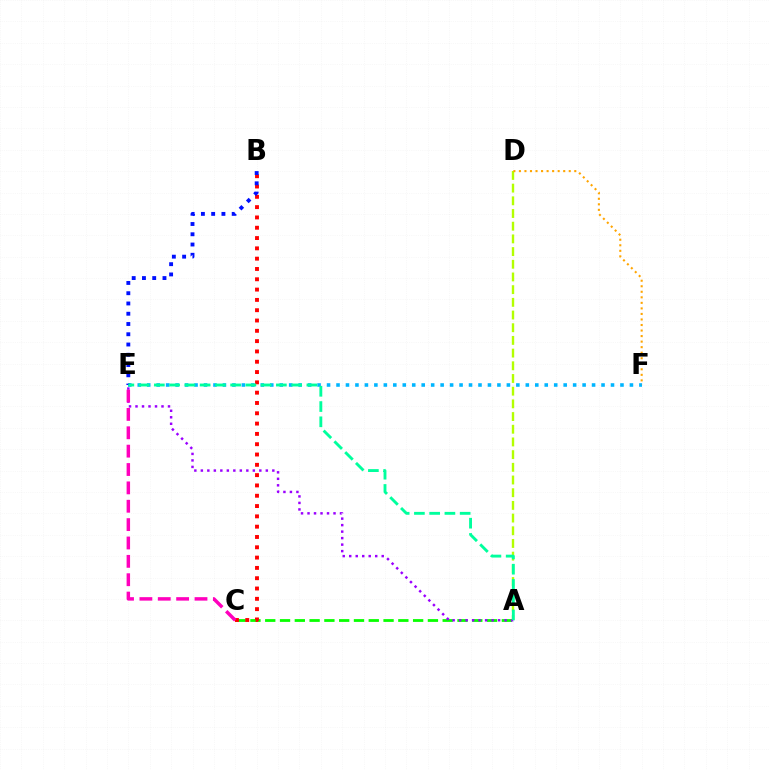{('E', 'F'): [{'color': '#00b5ff', 'line_style': 'dotted', 'thickness': 2.57}], ('A', 'C'): [{'color': '#08ff00', 'line_style': 'dashed', 'thickness': 2.01}], ('A', 'E'): [{'color': '#9b00ff', 'line_style': 'dotted', 'thickness': 1.77}, {'color': '#00ff9d', 'line_style': 'dashed', 'thickness': 2.07}], ('B', 'C'): [{'color': '#ff0000', 'line_style': 'dotted', 'thickness': 2.8}], ('A', 'D'): [{'color': '#b3ff00', 'line_style': 'dashed', 'thickness': 1.72}], ('B', 'E'): [{'color': '#0010ff', 'line_style': 'dotted', 'thickness': 2.79}], ('D', 'F'): [{'color': '#ffa500', 'line_style': 'dotted', 'thickness': 1.5}], ('C', 'E'): [{'color': '#ff00bd', 'line_style': 'dashed', 'thickness': 2.5}]}